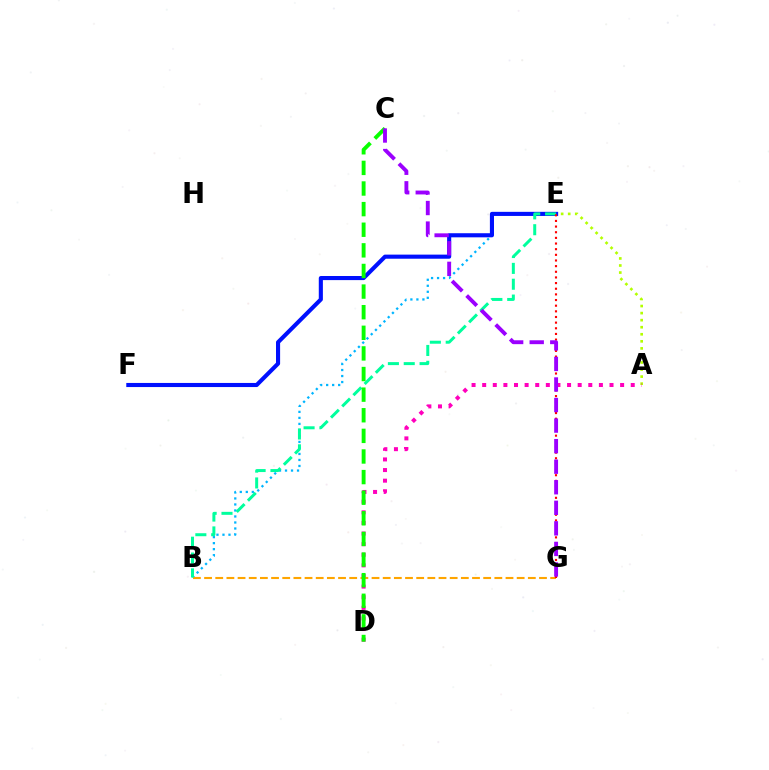{('B', 'E'): [{'color': '#00b5ff', 'line_style': 'dotted', 'thickness': 1.63}, {'color': '#00ff9d', 'line_style': 'dashed', 'thickness': 2.15}], ('A', 'E'): [{'color': '#b3ff00', 'line_style': 'dotted', 'thickness': 1.92}], ('E', 'F'): [{'color': '#0010ff', 'line_style': 'solid', 'thickness': 2.95}], ('A', 'D'): [{'color': '#ff00bd', 'line_style': 'dotted', 'thickness': 2.88}], ('B', 'G'): [{'color': '#ffa500', 'line_style': 'dashed', 'thickness': 1.52}], ('C', 'D'): [{'color': '#08ff00', 'line_style': 'dashed', 'thickness': 2.8}], ('E', 'G'): [{'color': '#ff0000', 'line_style': 'dotted', 'thickness': 1.54}], ('C', 'G'): [{'color': '#9b00ff', 'line_style': 'dashed', 'thickness': 2.79}]}